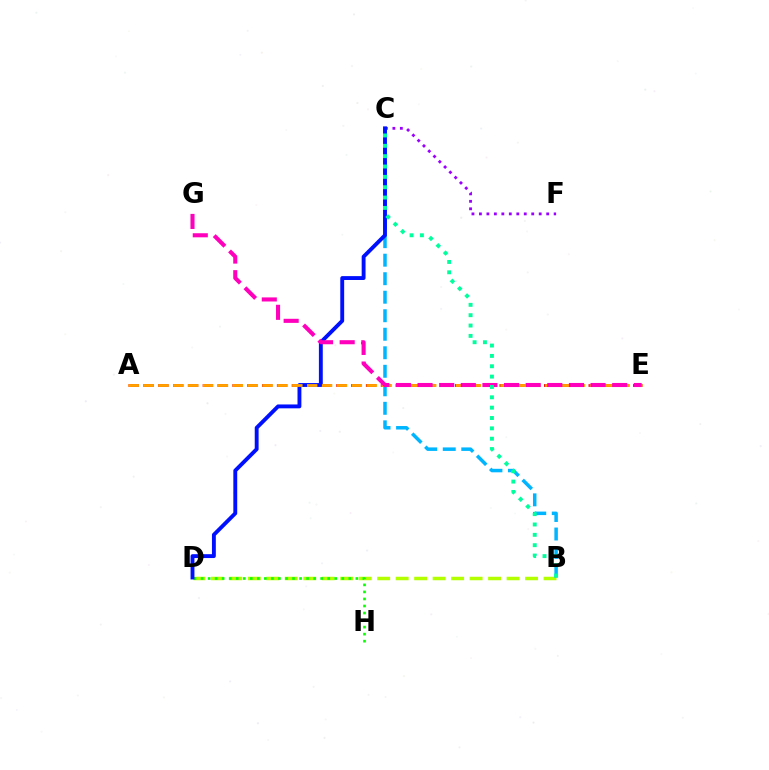{('A', 'E'): [{'color': '#ff0000', 'line_style': 'dashed', 'thickness': 2.02}, {'color': '#ffa500', 'line_style': 'dashed', 'thickness': 2.02}], ('B', 'D'): [{'color': '#b3ff00', 'line_style': 'dashed', 'thickness': 2.51}], ('D', 'H'): [{'color': '#08ff00', 'line_style': 'dotted', 'thickness': 1.91}], ('C', 'F'): [{'color': '#9b00ff', 'line_style': 'dotted', 'thickness': 2.03}], ('B', 'C'): [{'color': '#00b5ff', 'line_style': 'dashed', 'thickness': 2.52}, {'color': '#00ff9d', 'line_style': 'dotted', 'thickness': 2.81}], ('C', 'D'): [{'color': '#0010ff', 'line_style': 'solid', 'thickness': 2.79}], ('E', 'G'): [{'color': '#ff00bd', 'line_style': 'dashed', 'thickness': 2.94}]}